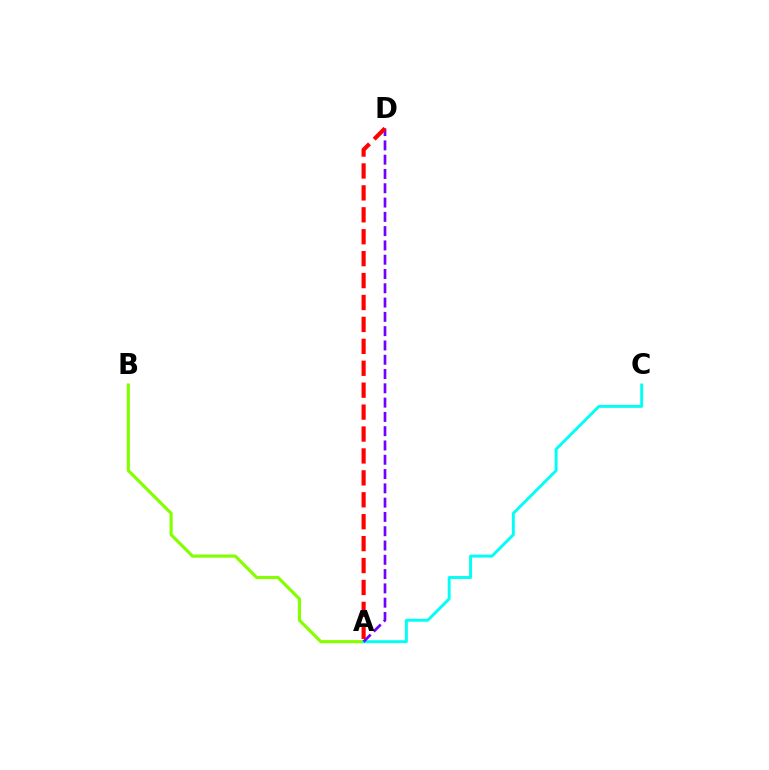{('A', 'B'): [{'color': '#84ff00', 'line_style': 'solid', 'thickness': 2.27}], ('A', 'C'): [{'color': '#00fff6', 'line_style': 'solid', 'thickness': 2.1}], ('A', 'D'): [{'color': '#7200ff', 'line_style': 'dashed', 'thickness': 1.94}, {'color': '#ff0000', 'line_style': 'dashed', 'thickness': 2.98}]}